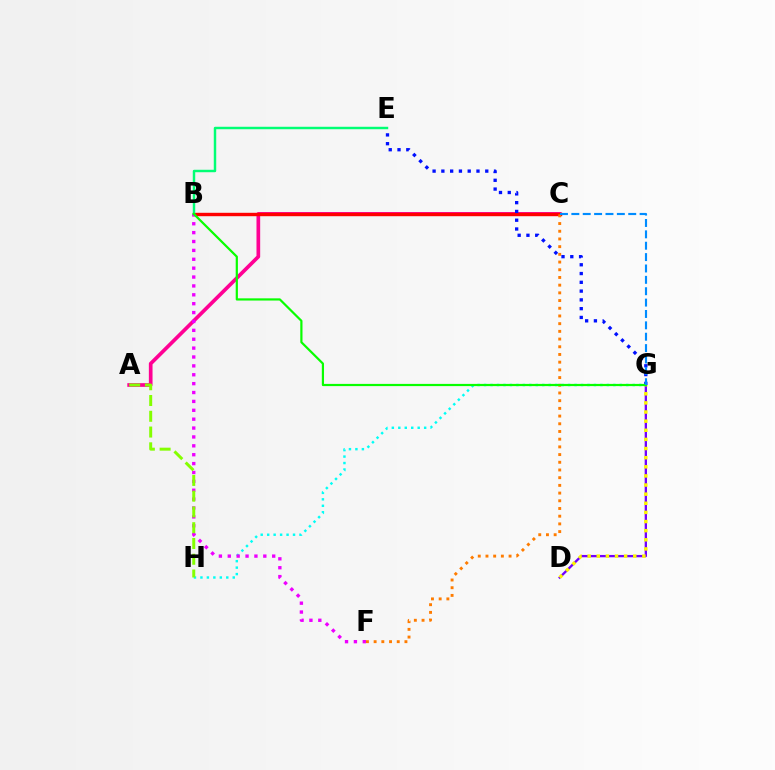{('D', 'G'): [{'color': '#7200ff', 'line_style': 'solid', 'thickness': 1.67}, {'color': '#fcf500', 'line_style': 'dotted', 'thickness': 2.48}], ('A', 'C'): [{'color': '#ff0094', 'line_style': 'solid', 'thickness': 2.65}], ('G', 'H'): [{'color': '#00fff6', 'line_style': 'dotted', 'thickness': 1.76}], ('B', 'C'): [{'color': '#ff0000', 'line_style': 'solid', 'thickness': 2.45}], ('B', 'F'): [{'color': '#ee00ff', 'line_style': 'dotted', 'thickness': 2.41}], ('A', 'H'): [{'color': '#84ff00', 'line_style': 'dashed', 'thickness': 2.14}], ('C', 'F'): [{'color': '#ff7c00', 'line_style': 'dotted', 'thickness': 2.09}], ('E', 'G'): [{'color': '#0010ff', 'line_style': 'dotted', 'thickness': 2.39}], ('B', 'E'): [{'color': '#00ff74', 'line_style': 'solid', 'thickness': 1.76}], ('B', 'G'): [{'color': '#08ff00', 'line_style': 'solid', 'thickness': 1.59}], ('C', 'G'): [{'color': '#008cff', 'line_style': 'dashed', 'thickness': 1.55}]}